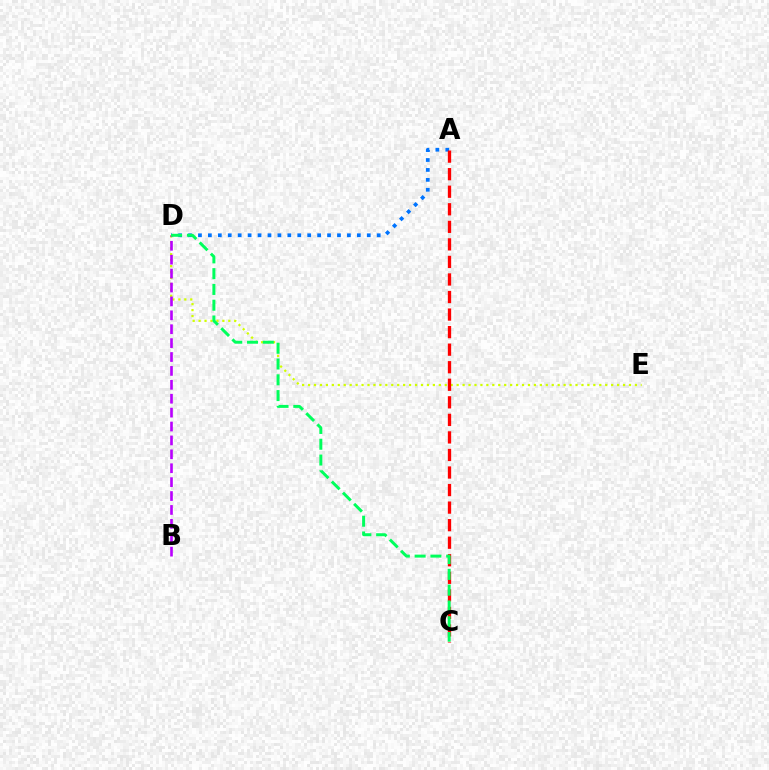{('A', 'D'): [{'color': '#0074ff', 'line_style': 'dotted', 'thickness': 2.7}], ('D', 'E'): [{'color': '#d1ff00', 'line_style': 'dotted', 'thickness': 1.61}], ('A', 'C'): [{'color': '#ff0000', 'line_style': 'dashed', 'thickness': 2.38}], ('B', 'D'): [{'color': '#b900ff', 'line_style': 'dashed', 'thickness': 1.89}], ('C', 'D'): [{'color': '#00ff5c', 'line_style': 'dashed', 'thickness': 2.14}]}